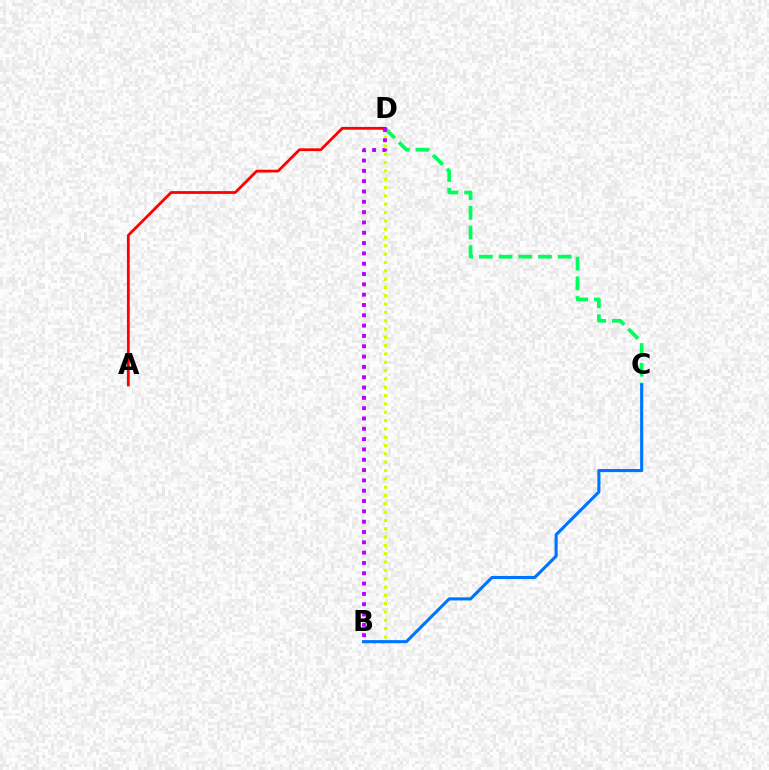{('C', 'D'): [{'color': '#00ff5c', 'line_style': 'dashed', 'thickness': 2.68}], ('B', 'D'): [{'color': '#d1ff00', 'line_style': 'dotted', 'thickness': 2.26}, {'color': '#b900ff', 'line_style': 'dotted', 'thickness': 2.8}], ('A', 'D'): [{'color': '#ff0000', 'line_style': 'solid', 'thickness': 2.0}], ('B', 'C'): [{'color': '#0074ff', 'line_style': 'solid', 'thickness': 2.23}]}